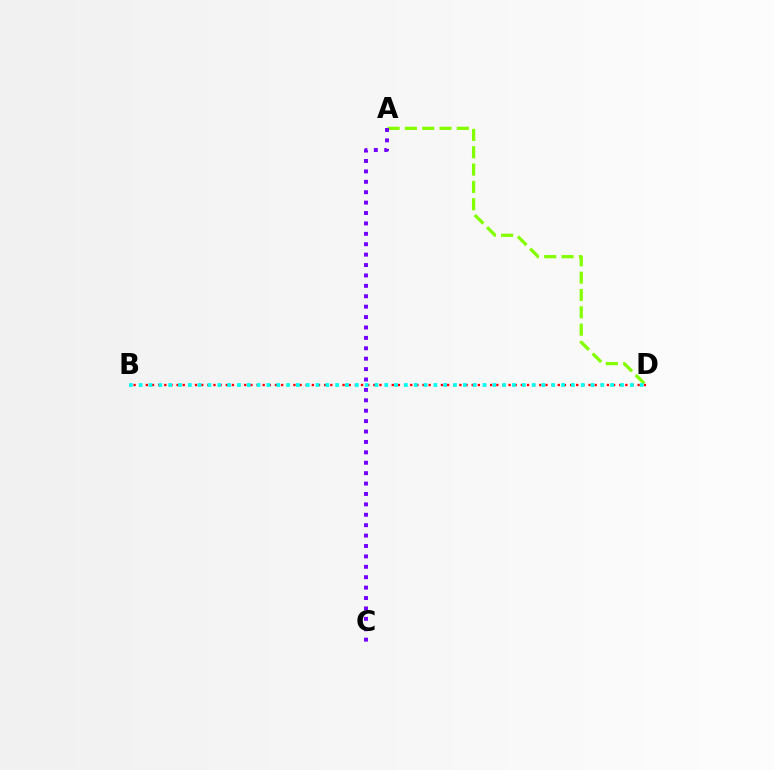{('B', 'D'): [{'color': '#ff0000', 'line_style': 'dotted', 'thickness': 1.67}, {'color': '#00fff6', 'line_style': 'dotted', 'thickness': 2.67}], ('A', 'D'): [{'color': '#84ff00', 'line_style': 'dashed', 'thickness': 2.35}], ('A', 'C'): [{'color': '#7200ff', 'line_style': 'dotted', 'thickness': 2.83}]}